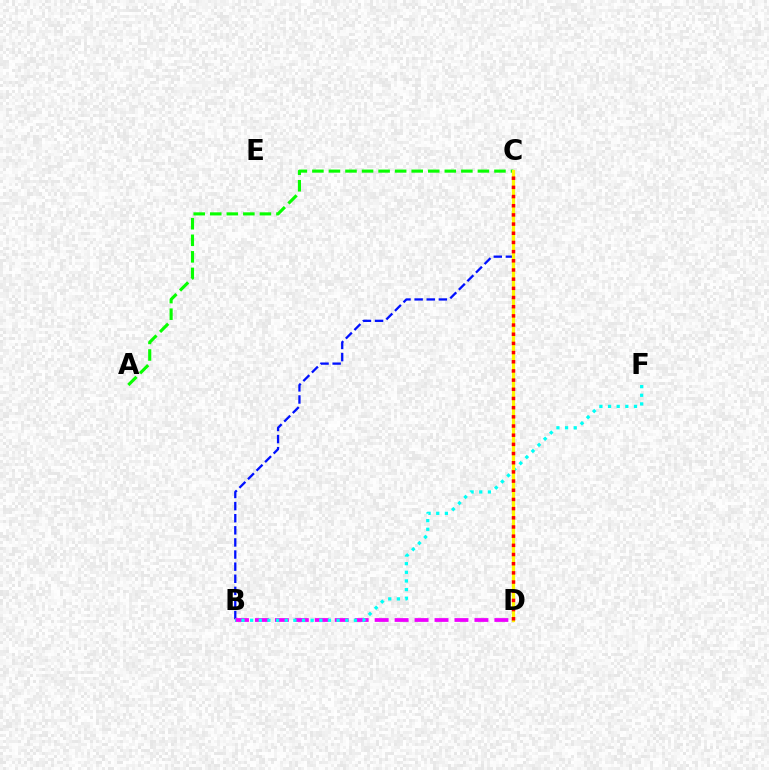{('B', 'C'): [{'color': '#0010ff', 'line_style': 'dashed', 'thickness': 1.65}], ('A', 'C'): [{'color': '#08ff00', 'line_style': 'dashed', 'thickness': 2.25}], ('B', 'D'): [{'color': '#ee00ff', 'line_style': 'dashed', 'thickness': 2.71}], ('B', 'F'): [{'color': '#00fff6', 'line_style': 'dotted', 'thickness': 2.35}], ('C', 'D'): [{'color': '#fcf500', 'line_style': 'solid', 'thickness': 2.32}, {'color': '#ff0000', 'line_style': 'dotted', 'thickness': 2.49}]}